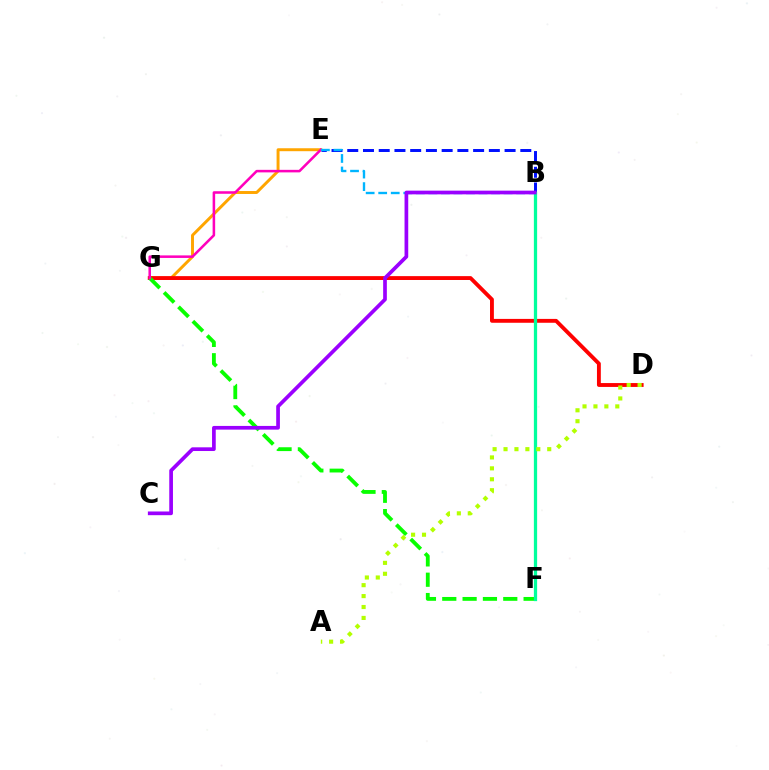{('B', 'E'): [{'color': '#0010ff', 'line_style': 'dashed', 'thickness': 2.14}, {'color': '#00b5ff', 'line_style': 'dashed', 'thickness': 1.7}], ('E', 'G'): [{'color': '#ffa500', 'line_style': 'solid', 'thickness': 2.12}, {'color': '#ff00bd', 'line_style': 'solid', 'thickness': 1.83}], ('D', 'G'): [{'color': '#ff0000', 'line_style': 'solid', 'thickness': 2.78}], ('F', 'G'): [{'color': '#08ff00', 'line_style': 'dashed', 'thickness': 2.76}], ('B', 'F'): [{'color': '#00ff9d', 'line_style': 'solid', 'thickness': 2.34}], ('A', 'D'): [{'color': '#b3ff00', 'line_style': 'dotted', 'thickness': 2.97}], ('B', 'C'): [{'color': '#9b00ff', 'line_style': 'solid', 'thickness': 2.66}]}